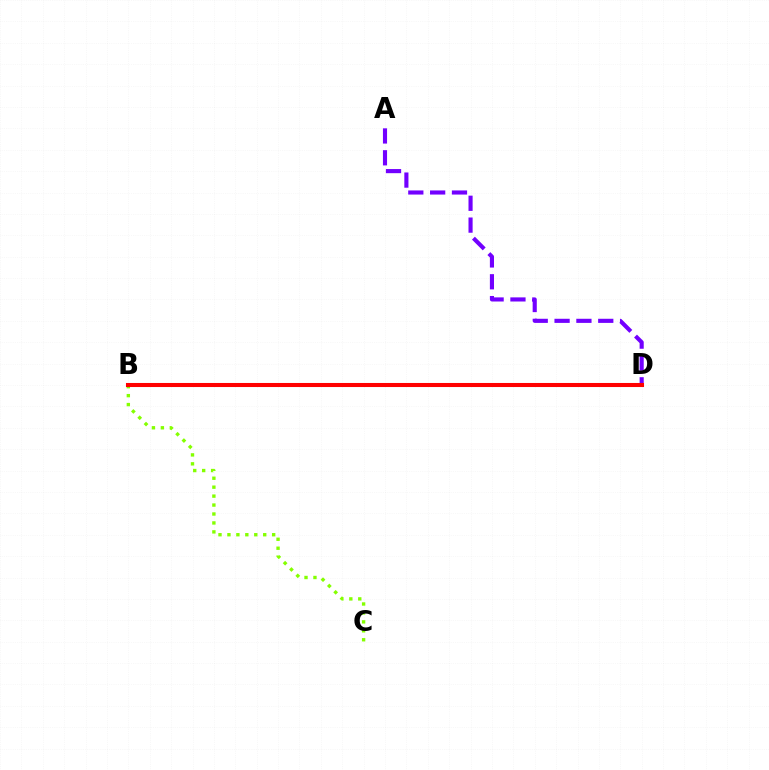{('B', 'C'): [{'color': '#84ff00', 'line_style': 'dotted', 'thickness': 2.43}], ('B', 'D'): [{'color': '#00fff6', 'line_style': 'dotted', 'thickness': 2.73}, {'color': '#ff0000', 'line_style': 'solid', 'thickness': 2.92}], ('A', 'D'): [{'color': '#7200ff', 'line_style': 'dashed', 'thickness': 2.97}]}